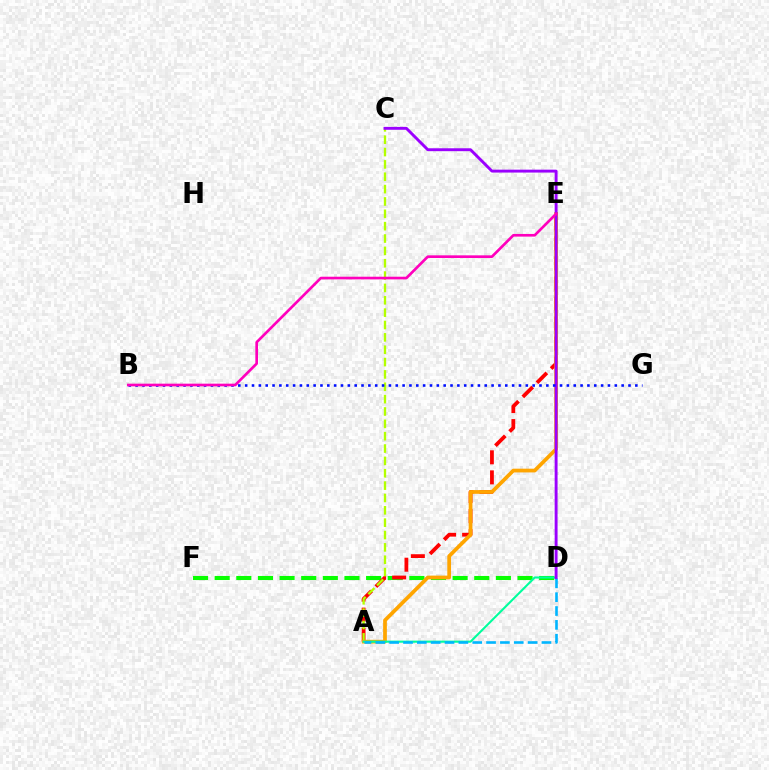{('D', 'F'): [{'color': '#08ff00', 'line_style': 'dashed', 'thickness': 2.94}], ('A', 'E'): [{'color': '#ff0000', 'line_style': 'dashed', 'thickness': 2.72}, {'color': '#ffa500', 'line_style': 'solid', 'thickness': 2.69}], ('A', 'C'): [{'color': '#b3ff00', 'line_style': 'dashed', 'thickness': 1.68}], ('A', 'D'): [{'color': '#00ff9d', 'line_style': 'solid', 'thickness': 1.52}, {'color': '#00b5ff', 'line_style': 'dashed', 'thickness': 1.88}], ('C', 'D'): [{'color': '#9b00ff', 'line_style': 'solid', 'thickness': 2.09}], ('B', 'G'): [{'color': '#0010ff', 'line_style': 'dotted', 'thickness': 1.86}], ('B', 'E'): [{'color': '#ff00bd', 'line_style': 'solid', 'thickness': 1.92}]}